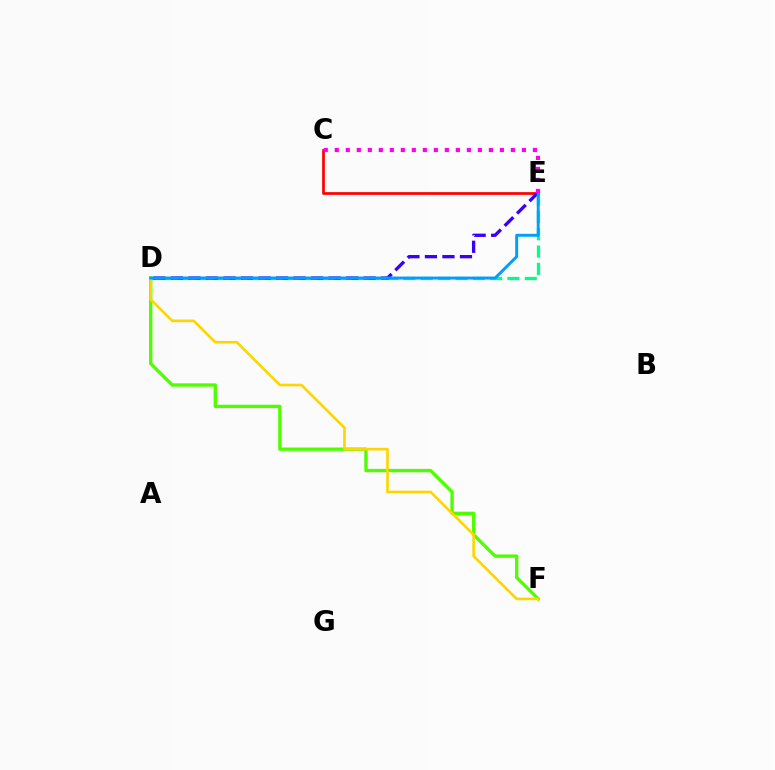{('D', 'E'): [{'color': '#00ff86', 'line_style': 'dashed', 'thickness': 2.35}, {'color': '#3700ff', 'line_style': 'dashed', 'thickness': 2.38}, {'color': '#009eff', 'line_style': 'solid', 'thickness': 2.11}], ('C', 'E'): [{'color': '#ff0000', 'line_style': 'solid', 'thickness': 1.96}, {'color': '#ff00ed', 'line_style': 'dotted', 'thickness': 2.99}], ('D', 'F'): [{'color': '#4fff00', 'line_style': 'solid', 'thickness': 2.41}, {'color': '#ffd500', 'line_style': 'solid', 'thickness': 1.89}]}